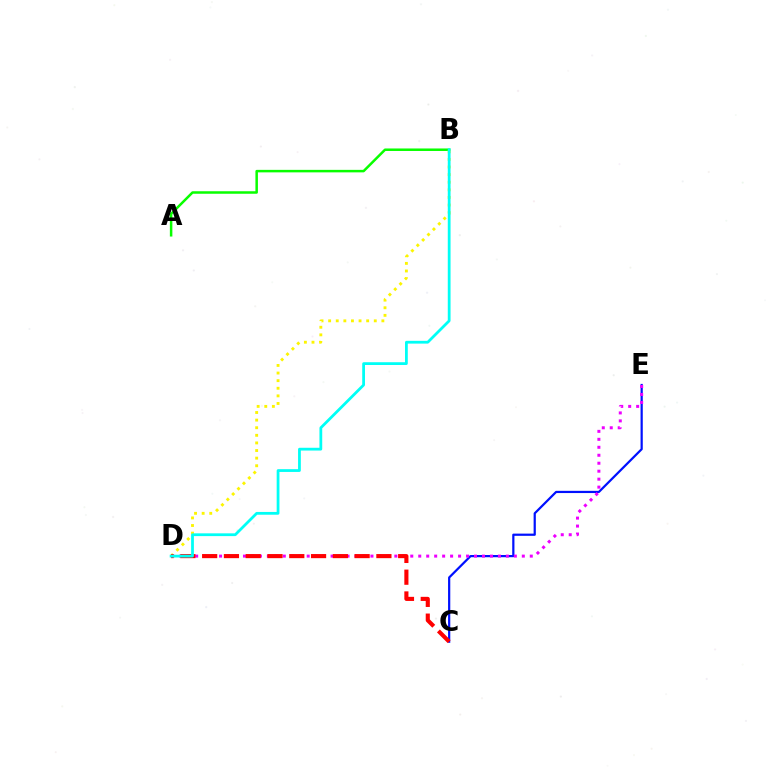{('C', 'E'): [{'color': '#0010ff', 'line_style': 'solid', 'thickness': 1.6}], ('A', 'B'): [{'color': '#08ff00', 'line_style': 'solid', 'thickness': 1.8}], ('B', 'D'): [{'color': '#fcf500', 'line_style': 'dotted', 'thickness': 2.07}, {'color': '#00fff6', 'line_style': 'solid', 'thickness': 2.0}], ('D', 'E'): [{'color': '#ee00ff', 'line_style': 'dotted', 'thickness': 2.16}], ('C', 'D'): [{'color': '#ff0000', 'line_style': 'dashed', 'thickness': 2.96}]}